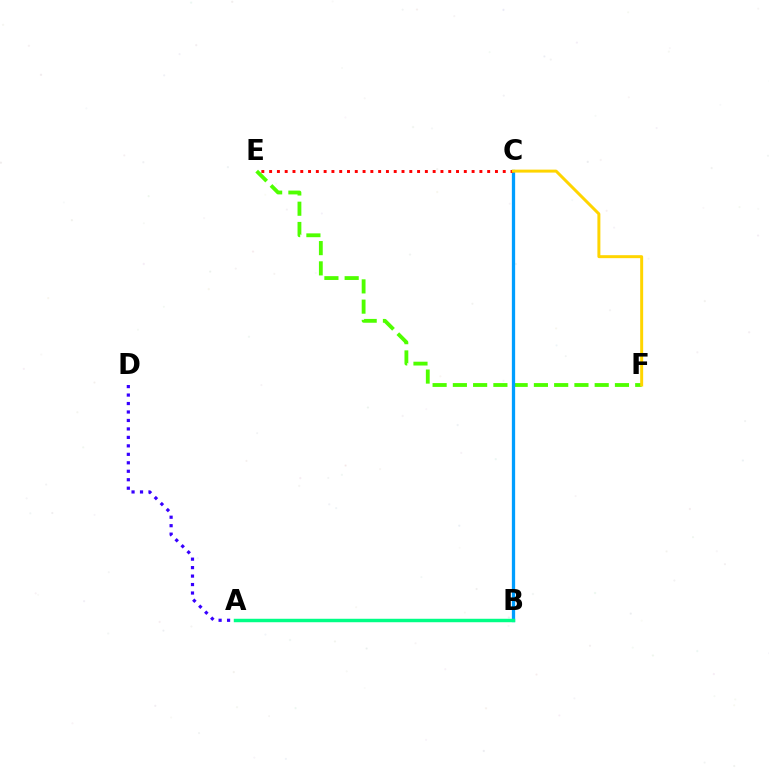{('A', 'B'): [{'color': '#ff00ed', 'line_style': 'dashed', 'thickness': 2.14}, {'color': '#00ff86', 'line_style': 'solid', 'thickness': 2.49}], ('E', 'F'): [{'color': '#4fff00', 'line_style': 'dashed', 'thickness': 2.75}], ('B', 'C'): [{'color': '#009eff', 'line_style': 'solid', 'thickness': 2.36}], ('A', 'D'): [{'color': '#3700ff', 'line_style': 'dotted', 'thickness': 2.3}], ('C', 'E'): [{'color': '#ff0000', 'line_style': 'dotted', 'thickness': 2.12}], ('C', 'F'): [{'color': '#ffd500', 'line_style': 'solid', 'thickness': 2.14}]}